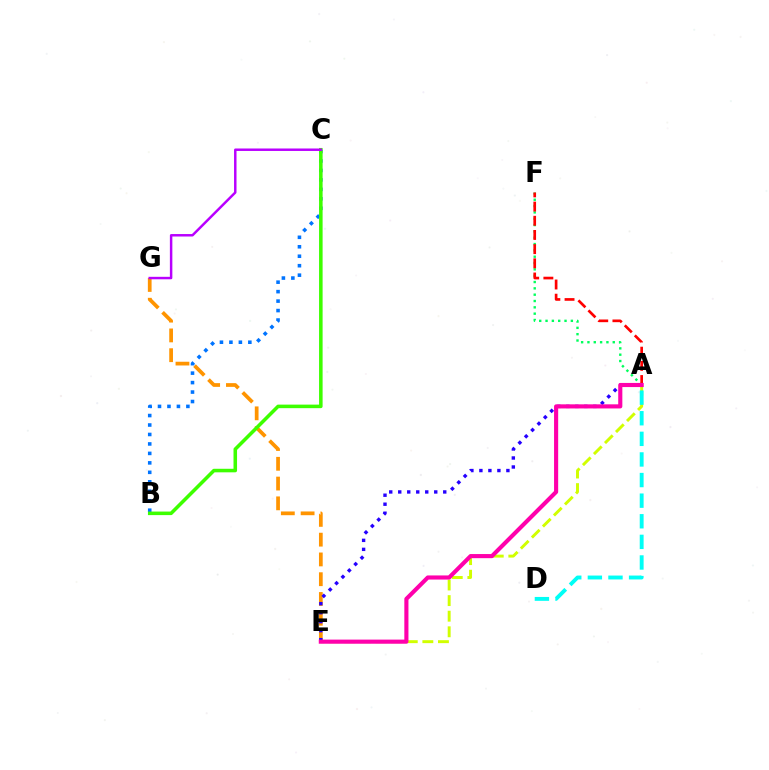{('A', 'F'): [{'color': '#00ff5c', 'line_style': 'dotted', 'thickness': 1.72}, {'color': '#ff0000', 'line_style': 'dashed', 'thickness': 1.93}], ('B', 'C'): [{'color': '#0074ff', 'line_style': 'dotted', 'thickness': 2.57}, {'color': '#3dff00', 'line_style': 'solid', 'thickness': 2.55}], ('A', 'E'): [{'color': '#d1ff00', 'line_style': 'dashed', 'thickness': 2.12}, {'color': '#2500ff', 'line_style': 'dotted', 'thickness': 2.45}, {'color': '#ff00ac', 'line_style': 'solid', 'thickness': 2.97}], ('E', 'G'): [{'color': '#ff9400', 'line_style': 'dashed', 'thickness': 2.69}], ('A', 'D'): [{'color': '#00fff6', 'line_style': 'dashed', 'thickness': 2.8}], ('C', 'G'): [{'color': '#b900ff', 'line_style': 'solid', 'thickness': 1.78}]}